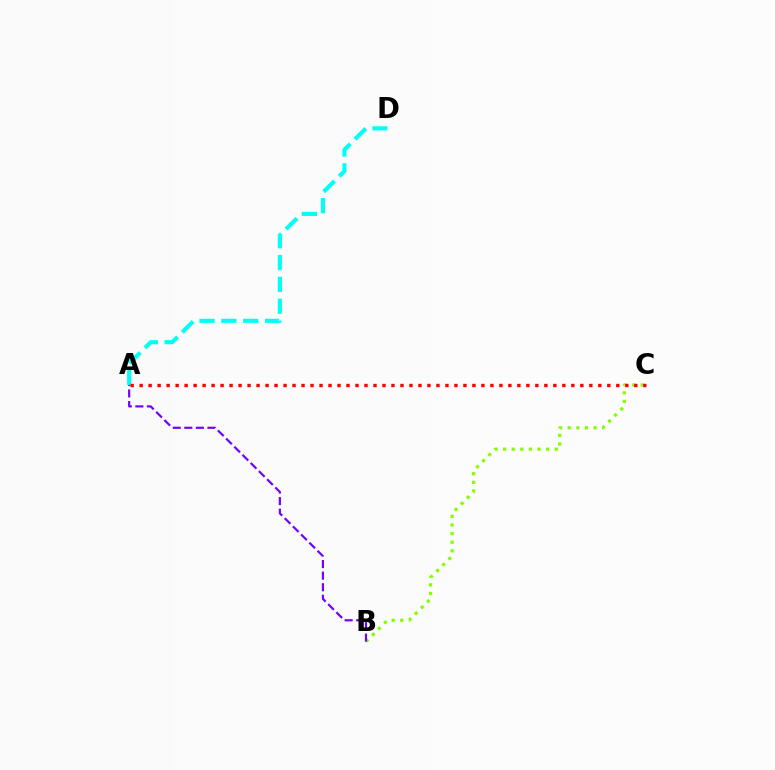{('A', 'D'): [{'color': '#00fff6', 'line_style': 'dashed', 'thickness': 2.97}], ('B', 'C'): [{'color': '#84ff00', 'line_style': 'dotted', 'thickness': 2.34}], ('A', 'B'): [{'color': '#7200ff', 'line_style': 'dashed', 'thickness': 1.57}], ('A', 'C'): [{'color': '#ff0000', 'line_style': 'dotted', 'thickness': 2.44}]}